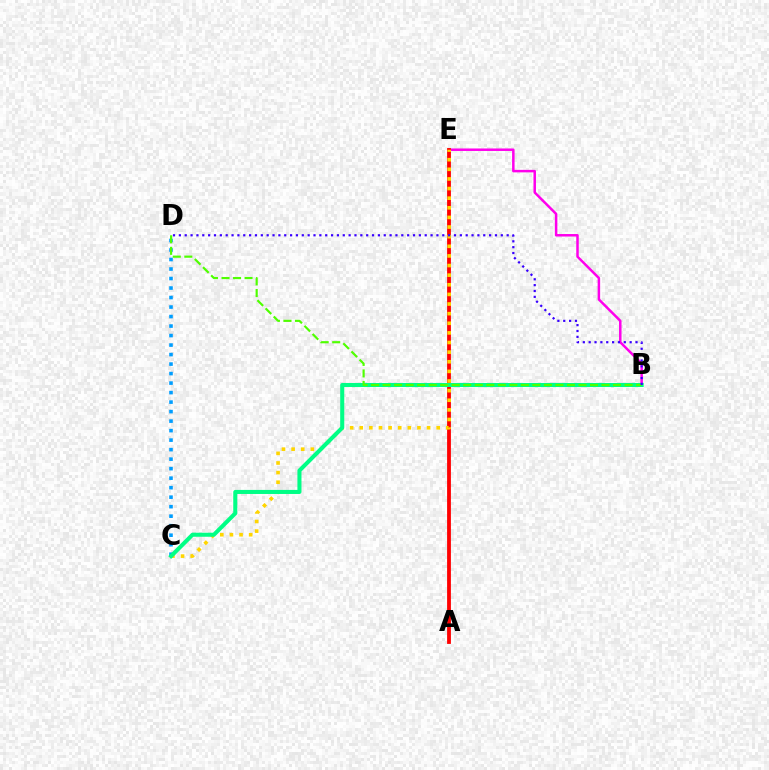{('C', 'D'): [{'color': '#009eff', 'line_style': 'dotted', 'thickness': 2.58}], ('B', 'E'): [{'color': '#ff00ed', 'line_style': 'solid', 'thickness': 1.8}], ('A', 'E'): [{'color': '#ff0000', 'line_style': 'solid', 'thickness': 2.74}], ('C', 'E'): [{'color': '#ffd500', 'line_style': 'dotted', 'thickness': 2.61}], ('B', 'C'): [{'color': '#00ff86', 'line_style': 'solid', 'thickness': 2.92}], ('B', 'D'): [{'color': '#4fff00', 'line_style': 'dashed', 'thickness': 1.57}, {'color': '#3700ff', 'line_style': 'dotted', 'thickness': 1.59}]}